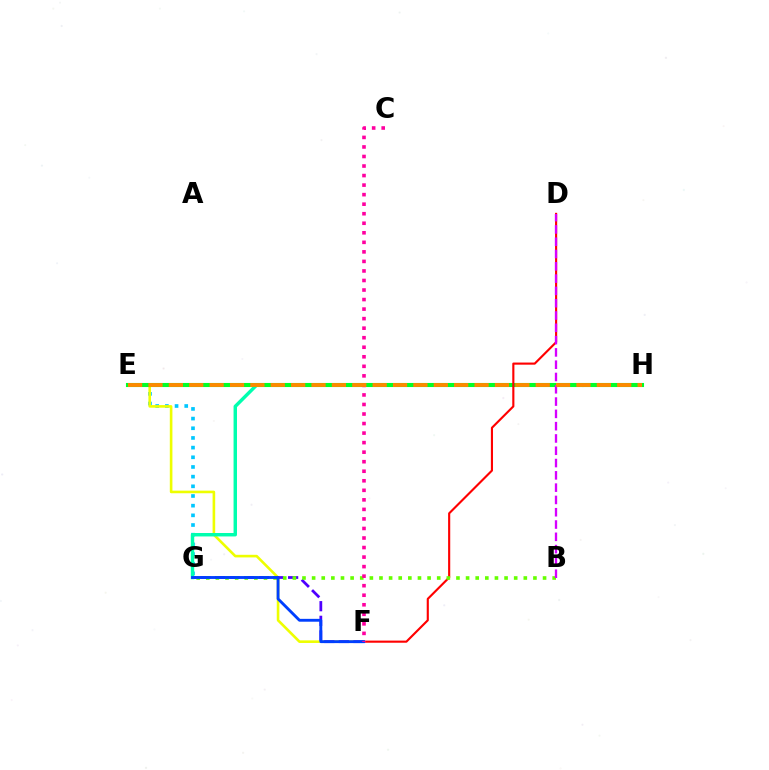{('E', 'G'): [{'color': '#00c7ff', 'line_style': 'dotted', 'thickness': 2.63}], ('E', 'F'): [{'color': '#eeff00', 'line_style': 'solid', 'thickness': 1.88}], ('F', 'G'): [{'color': '#4f00ff', 'line_style': 'dashed', 'thickness': 1.99}, {'color': '#003fff', 'line_style': 'solid', 'thickness': 2.06}], ('G', 'H'): [{'color': '#00ffaf', 'line_style': 'solid', 'thickness': 2.47}], ('E', 'H'): [{'color': '#00ff27', 'line_style': 'solid', 'thickness': 2.94}, {'color': '#ff8800', 'line_style': 'dashed', 'thickness': 2.77}], ('D', 'F'): [{'color': '#ff0000', 'line_style': 'solid', 'thickness': 1.53}], ('B', 'G'): [{'color': '#66ff00', 'line_style': 'dotted', 'thickness': 2.61}], ('B', 'D'): [{'color': '#d600ff', 'line_style': 'dashed', 'thickness': 1.67}], ('C', 'F'): [{'color': '#ff00a0', 'line_style': 'dotted', 'thickness': 2.59}]}